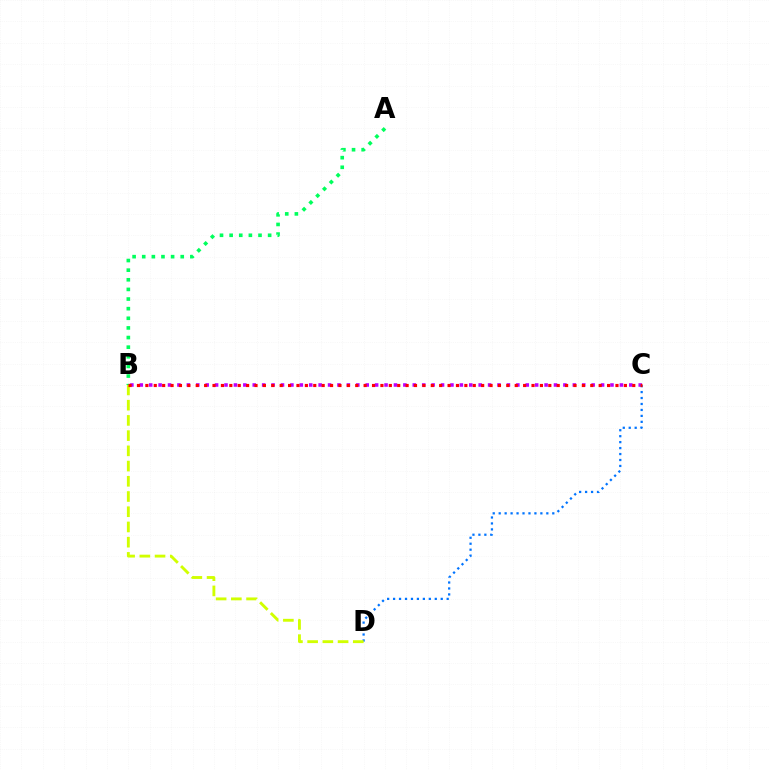{('B', 'C'): [{'color': '#b900ff', 'line_style': 'dotted', 'thickness': 2.56}, {'color': '#ff0000', 'line_style': 'dotted', 'thickness': 2.28}], ('C', 'D'): [{'color': '#0074ff', 'line_style': 'dotted', 'thickness': 1.62}], ('A', 'B'): [{'color': '#00ff5c', 'line_style': 'dotted', 'thickness': 2.62}], ('B', 'D'): [{'color': '#d1ff00', 'line_style': 'dashed', 'thickness': 2.07}]}